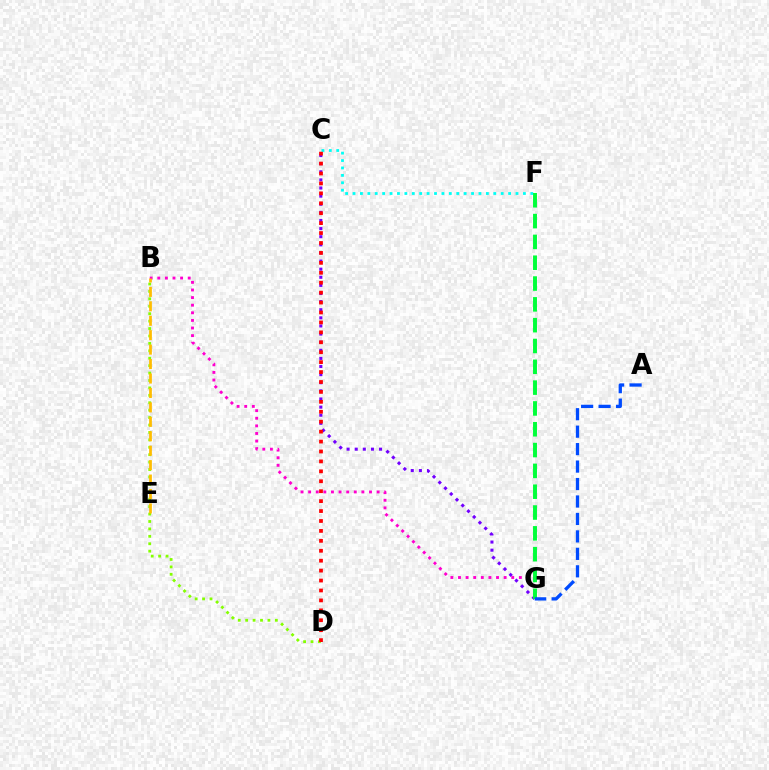{('B', 'D'): [{'color': '#84ff00', 'line_style': 'dotted', 'thickness': 2.02}], ('C', 'F'): [{'color': '#00fff6', 'line_style': 'dotted', 'thickness': 2.01}], ('C', 'G'): [{'color': '#7200ff', 'line_style': 'dotted', 'thickness': 2.2}], ('C', 'D'): [{'color': '#ff0000', 'line_style': 'dotted', 'thickness': 2.7}], ('B', 'G'): [{'color': '#ff00cf', 'line_style': 'dotted', 'thickness': 2.07}], ('F', 'G'): [{'color': '#00ff39', 'line_style': 'dashed', 'thickness': 2.83}], ('A', 'G'): [{'color': '#004bff', 'line_style': 'dashed', 'thickness': 2.37}], ('B', 'E'): [{'color': '#ffbd00', 'line_style': 'dashed', 'thickness': 1.96}]}